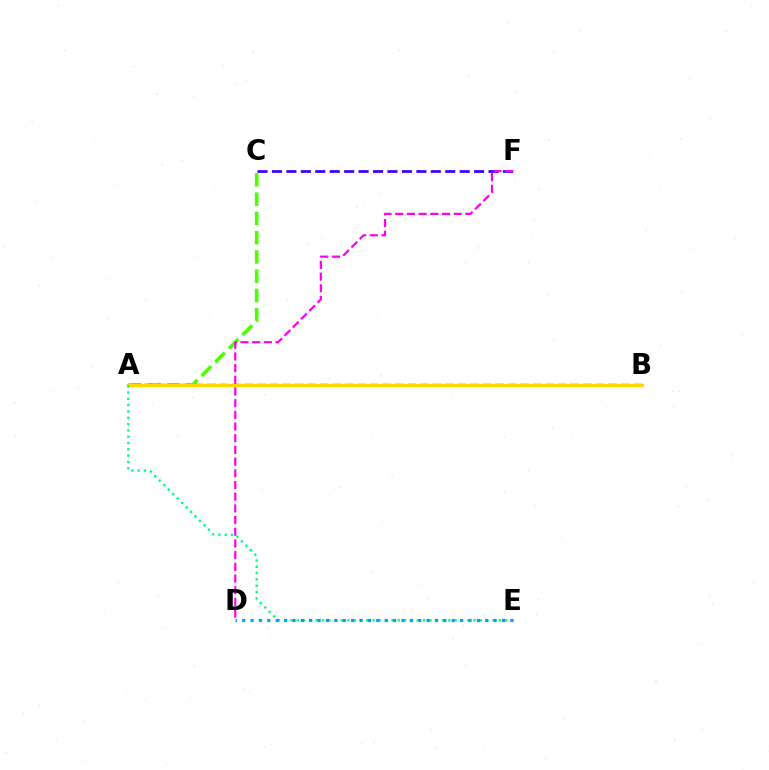{('A', 'C'): [{'color': '#4fff00', 'line_style': 'dashed', 'thickness': 2.62}], ('A', 'B'): [{'color': '#ff0000', 'line_style': 'dashed', 'thickness': 1.7}, {'color': '#ffd500', 'line_style': 'solid', 'thickness': 2.35}], ('C', 'F'): [{'color': '#3700ff', 'line_style': 'dashed', 'thickness': 1.96}], ('D', 'F'): [{'color': '#ff00ed', 'line_style': 'dashed', 'thickness': 1.59}], ('A', 'E'): [{'color': '#00ff86', 'line_style': 'dotted', 'thickness': 1.72}], ('D', 'E'): [{'color': '#009eff', 'line_style': 'dotted', 'thickness': 2.28}]}